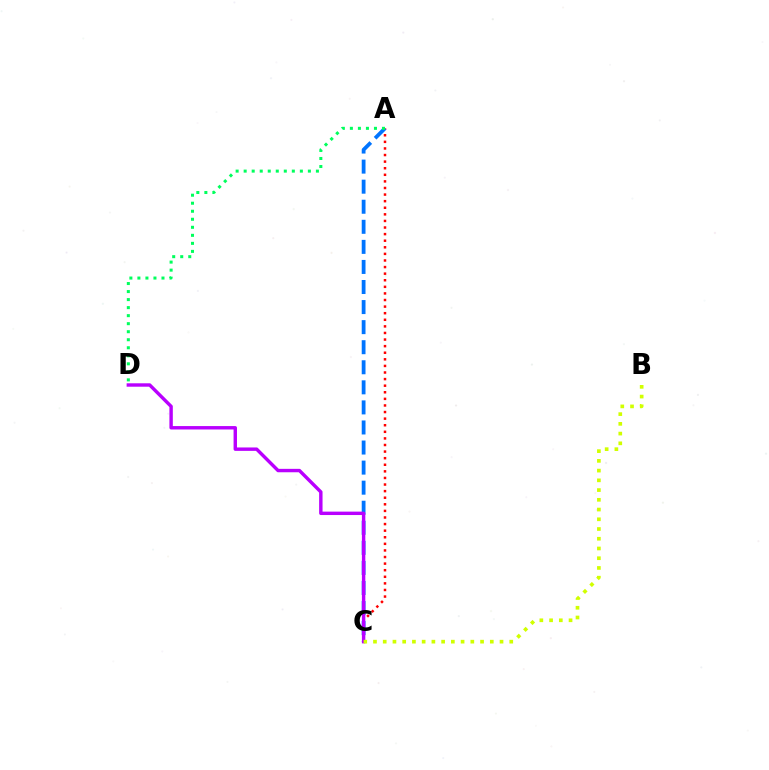{('A', 'C'): [{'color': '#ff0000', 'line_style': 'dotted', 'thickness': 1.79}, {'color': '#0074ff', 'line_style': 'dashed', 'thickness': 2.73}], ('C', 'D'): [{'color': '#b900ff', 'line_style': 'solid', 'thickness': 2.46}], ('B', 'C'): [{'color': '#d1ff00', 'line_style': 'dotted', 'thickness': 2.64}], ('A', 'D'): [{'color': '#00ff5c', 'line_style': 'dotted', 'thickness': 2.18}]}